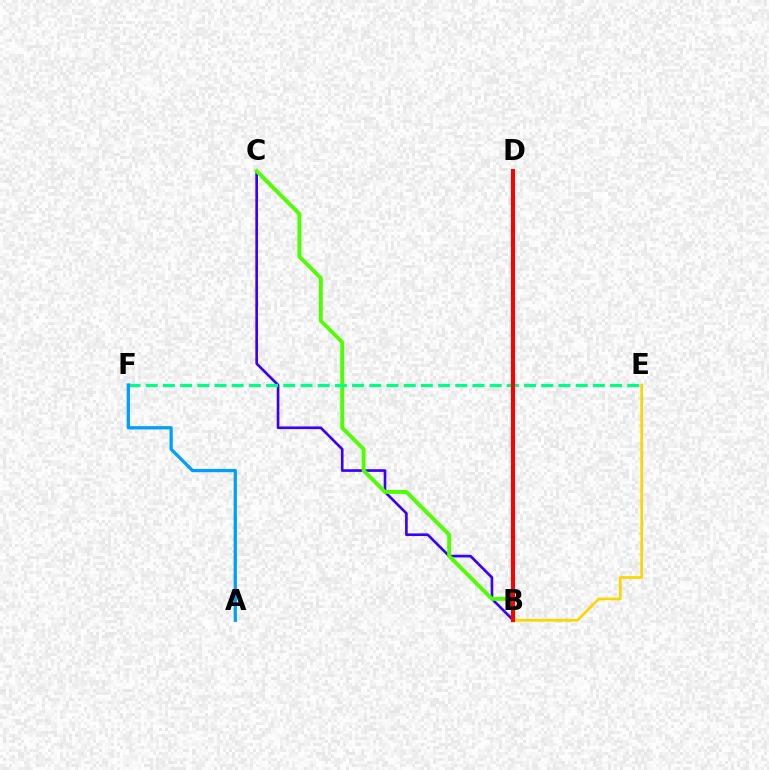{('B', 'C'): [{'color': '#3700ff', 'line_style': 'solid', 'thickness': 1.91}, {'color': '#4fff00', 'line_style': 'solid', 'thickness': 2.79}], ('B', 'E'): [{'color': '#ffd500', 'line_style': 'solid', 'thickness': 1.95}], ('B', 'D'): [{'color': '#ff00ed', 'line_style': 'dashed', 'thickness': 2.16}, {'color': '#ff0000', 'line_style': 'solid', 'thickness': 2.93}], ('E', 'F'): [{'color': '#00ff86', 'line_style': 'dashed', 'thickness': 2.34}], ('A', 'F'): [{'color': '#009eff', 'line_style': 'solid', 'thickness': 2.36}]}